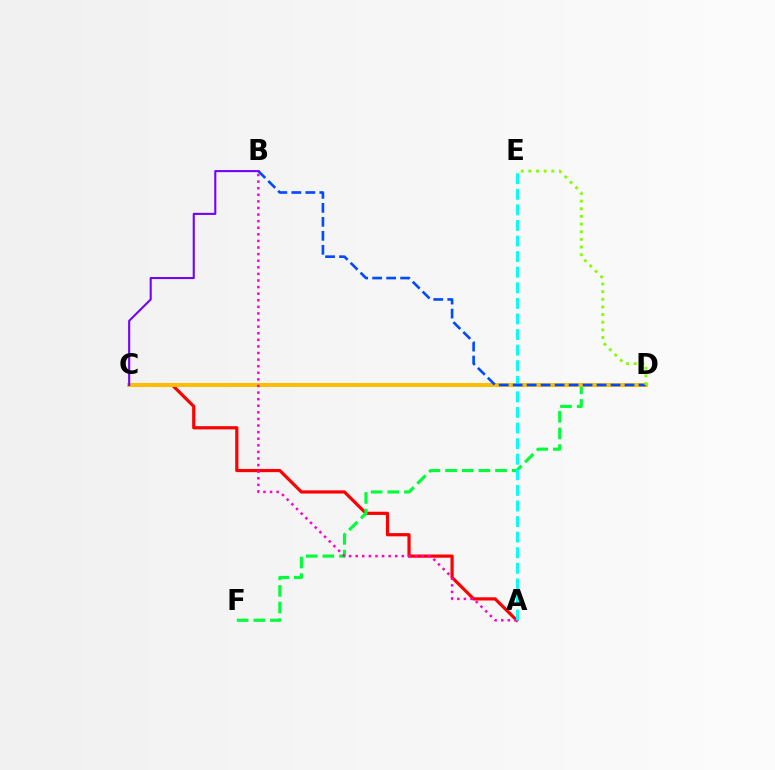{('A', 'C'): [{'color': '#ff0000', 'line_style': 'solid', 'thickness': 2.3}], ('D', 'F'): [{'color': '#00ff39', 'line_style': 'dashed', 'thickness': 2.26}], ('C', 'D'): [{'color': '#ffbd00', 'line_style': 'solid', 'thickness': 2.84}], ('A', 'B'): [{'color': '#ff00cf', 'line_style': 'dotted', 'thickness': 1.79}], ('A', 'E'): [{'color': '#00fff6', 'line_style': 'dashed', 'thickness': 2.12}], ('B', 'D'): [{'color': '#004bff', 'line_style': 'dashed', 'thickness': 1.9}], ('D', 'E'): [{'color': '#84ff00', 'line_style': 'dotted', 'thickness': 2.08}], ('B', 'C'): [{'color': '#7200ff', 'line_style': 'solid', 'thickness': 1.5}]}